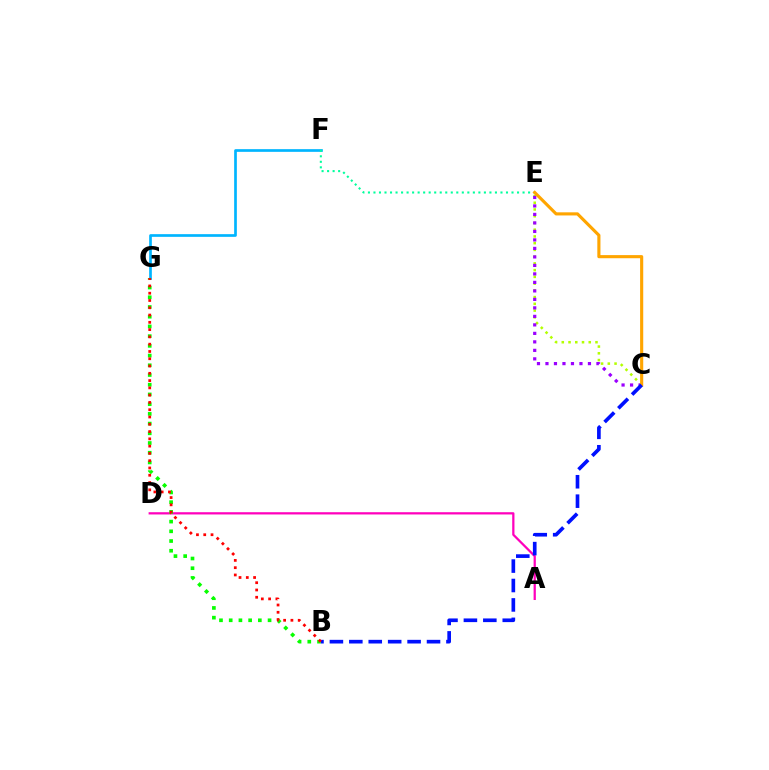{('A', 'D'): [{'color': '#ff00bd', 'line_style': 'solid', 'thickness': 1.62}], ('C', 'E'): [{'color': '#b3ff00', 'line_style': 'dotted', 'thickness': 1.83}, {'color': '#9b00ff', 'line_style': 'dotted', 'thickness': 2.31}, {'color': '#ffa500', 'line_style': 'solid', 'thickness': 2.25}], ('B', 'G'): [{'color': '#08ff00', 'line_style': 'dotted', 'thickness': 2.64}, {'color': '#ff0000', 'line_style': 'dotted', 'thickness': 1.98}], ('F', 'G'): [{'color': '#00b5ff', 'line_style': 'solid', 'thickness': 1.93}], ('E', 'F'): [{'color': '#00ff9d', 'line_style': 'dotted', 'thickness': 1.5}], ('B', 'C'): [{'color': '#0010ff', 'line_style': 'dashed', 'thickness': 2.64}]}